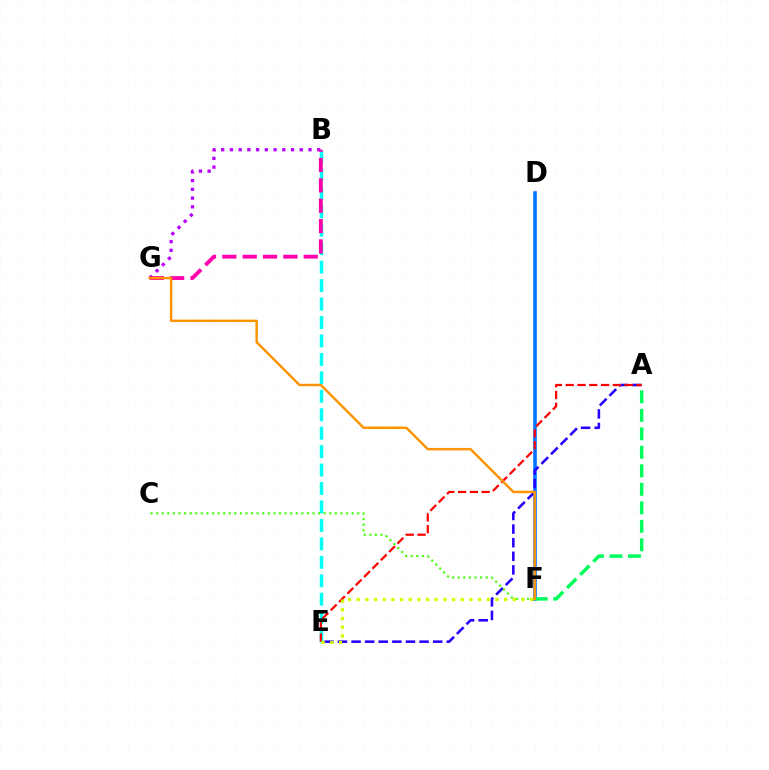{('B', 'G'): [{'color': '#b900ff', 'line_style': 'dotted', 'thickness': 2.37}, {'color': '#ff00ac', 'line_style': 'dashed', 'thickness': 2.76}], ('B', 'E'): [{'color': '#00fff6', 'line_style': 'dashed', 'thickness': 2.51}], ('D', 'F'): [{'color': '#0074ff', 'line_style': 'solid', 'thickness': 2.59}], ('A', 'E'): [{'color': '#2500ff', 'line_style': 'dashed', 'thickness': 1.85}, {'color': '#ff0000', 'line_style': 'dashed', 'thickness': 1.6}], ('C', 'F'): [{'color': '#3dff00', 'line_style': 'dotted', 'thickness': 1.52}], ('E', 'F'): [{'color': '#d1ff00', 'line_style': 'dotted', 'thickness': 2.36}], ('A', 'F'): [{'color': '#00ff5c', 'line_style': 'dashed', 'thickness': 2.51}], ('F', 'G'): [{'color': '#ff9400', 'line_style': 'solid', 'thickness': 1.77}]}